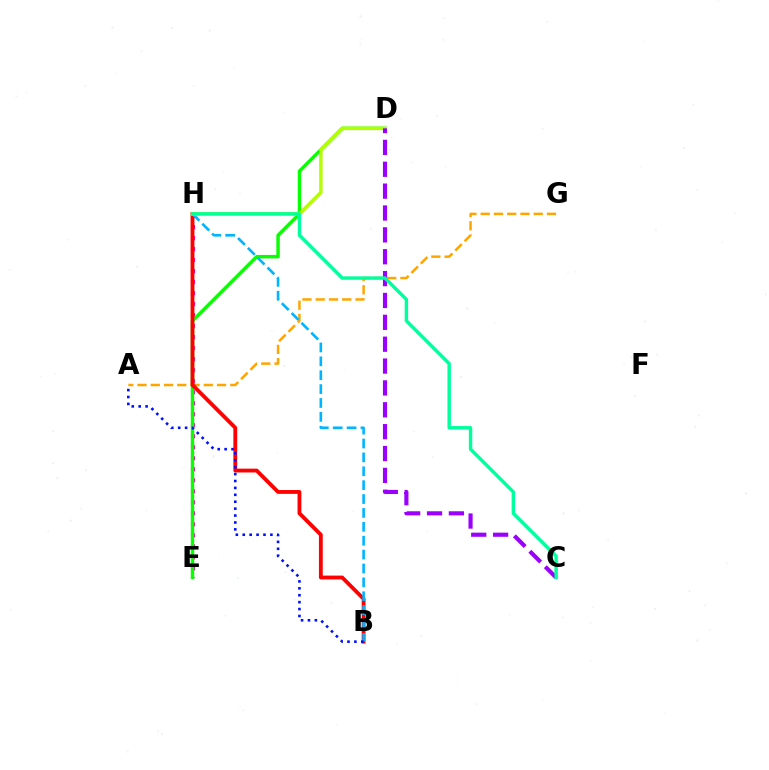{('A', 'G'): [{'color': '#ffa500', 'line_style': 'dashed', 'thickness': 1.8}], ('E', 'H'): [{'color': '#ff00bd', 'line_style': 'dotted', 'thickness': 2.99}], ('D', 'E'): [{'color': '#08ff00', 'line_style': 'solid', 'thickness': 2.46}], ('B', 'H'): [{'color': '#ff0000', 'line_style': 'solid', 'thickness': 2.75}, {'color': '#00b5ff', 'line_style': 'dashed', 'thickness': 1.89}], ('D', 'H'): [{'color': '#b3ff00', 'line_style': 'solid', 'thickness': 2.49}], ('A', 'B'): [{'color': '#0010ff', 'line_style': 'dotted', 'thickness': 1.88}], ('C', 'D'): [{'color': '#9b00ff', 'line_style': 'dashed', 'thickness': 2.97}], ('C', 'H'): [{'color': '#00ff9d', 'line_style': 'solid', 'thickness': 2.46}]}